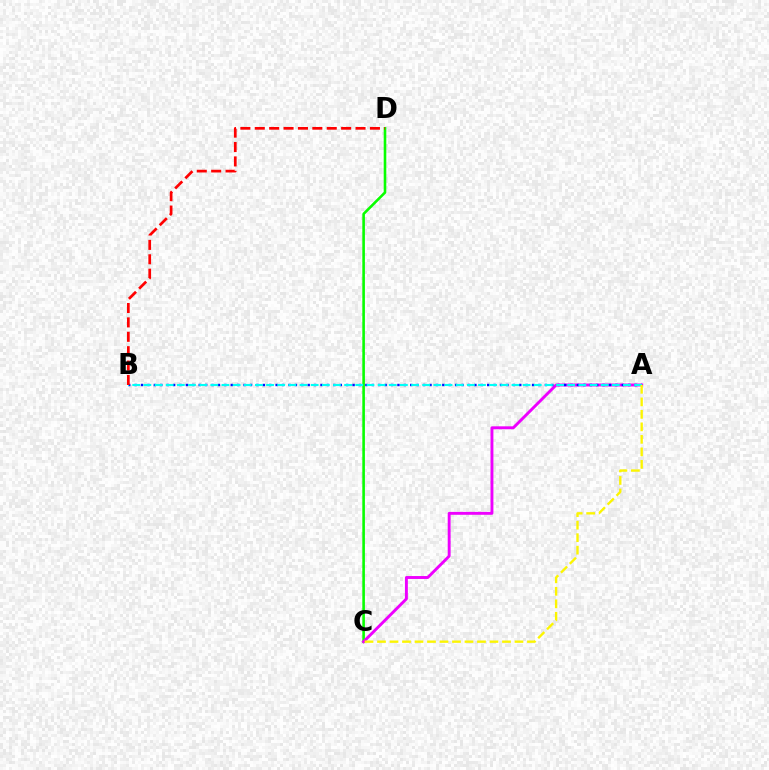{('C', 'D'): [{'color': '#08ff00', 'line_style': 'solid', 'thickness': 1.87}], ('A', 'C'): [{'color': '#ee00ff', 'line_style': 'solid', 'thickness': 2.1}, {'color': '#fcf500', 'line_style': 'dashed', 'thickness': 1.7}], ('A', 'B'): [{'color': '#0010ff', 'line_style': 'dotted', 'thickness': 1.74}, {'color': '#00fff6', 'line_style': 'dashed', 'thickness': 1.52}], ('B', 'D'): [{'color': '#ff0000', 'line_style': 'dashed', 'thickness': 1.96}]}